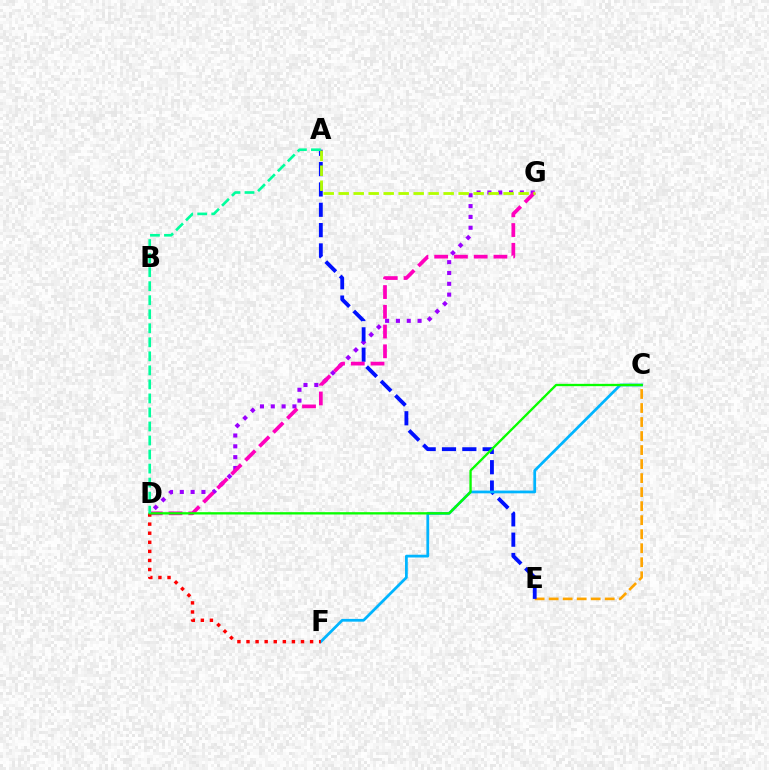{('D', 'G'): [{'color': '#9b00ff', 'line_style': 'dotted', 'thickness': 2.94}, {'color': '#ff00bd', 'line_style': 'dashed', 'thickness': 2.68}], ('C', 'E'): [{'color': '#ffa500', 'line_style': 'dashed', 'thickness': 1.9}], ('A', 'E'): [{'color': '#0010ff', 'line_style': 'dashed', 'thickness': 2.76}], ('C', 'F'): [{'color': '#00b5ff', 'line_style': 'solid', 'thickness': 1.99}], ('D', 'F'): [{'color': '#ff0000', 'line_style': 'dotted', 'thickness': 2.47}], ('C', 'D'): [{'color': '#08ff00', 'line_style': 'solid', 'thickness': 1.67}], ('A', 'G'): [{'color': '#b3ff00', 'line_style': 'dashed', 'thickness': 2.04}], ('A', 'D'): [{'color': '#00ff9d', 'line_style': 'dashed', 'thickness': 1.91}]}